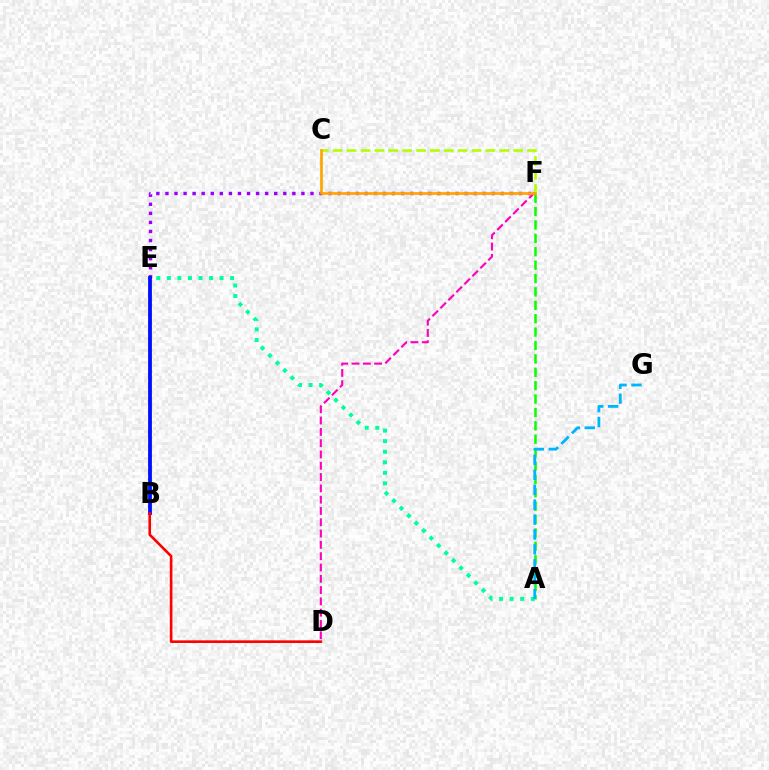{('E', 'F'): [{'color': '#9b00ff', 'line_style': 'dotted', 'thickness': 2.46}], ('C', 'F'): [{'color': '#b3ff00', 'line_style': 'dashed', 'thickness': 1.88}, {'color': '#ffa500', 'line_style': 'solid', 'thickness': 1.95}], ('D', 'F'): [{'color': '#ff00bd', 'line_style': 'dashed', 'thickness': 1.54}], ('A', 'F'): [{'color': '#08ff00', 'line_style': 'dashed', 'thickness': 1.82}], ('B', 'E'): [{'color': '#0010ff', 'line_style': 'solid', 'thickness': 2.74}], ('B', 'D'): [{'color': '#ff0000', 'line_style': 'solid', 'thickness': 1.89}], ('A', 'E'): [{'color': '#00ff9d', 'line_style': 'dotted', 'thickness': 2.87}], ('A', 'G'): [{'color': '#00b5ff', 'line_style': 'dashed', 'thickness': 2.03}]}